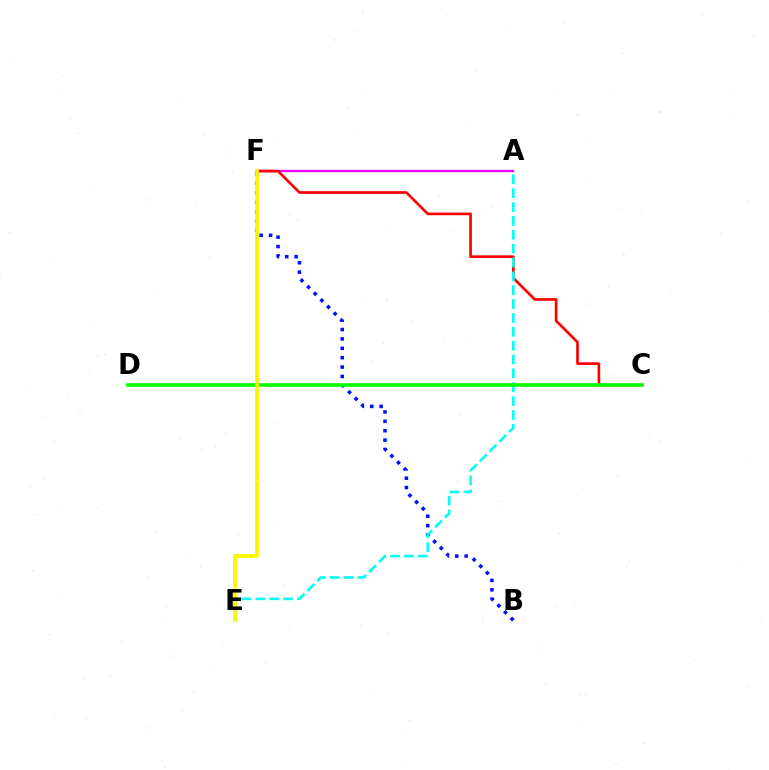{('A', 'F'): [{'color': '#ee00ff', 'line_style': 'solid', 'thickness': 1.66}], ('B', 'F'): [{'color': '#0010ff', 'line_style': 'dotted', 'thickness': 2.55}], ('C', 'F'): [{'color': '#ff0000', 'line_style': 'solid', 'thickness': 1.92}], ('A', 'E'): [{'color': '#00fff6', 'line_style': 'dashed', 'thickness': 1.88}], ('C', 'D'): [{'color': '#08ff00', 'line_style': 'solid', 'thickness': 2.59}], ('E', 'F'): [{'color': '#fcf500', 'line_style': 'solid', 'thickness': 2.67}]}